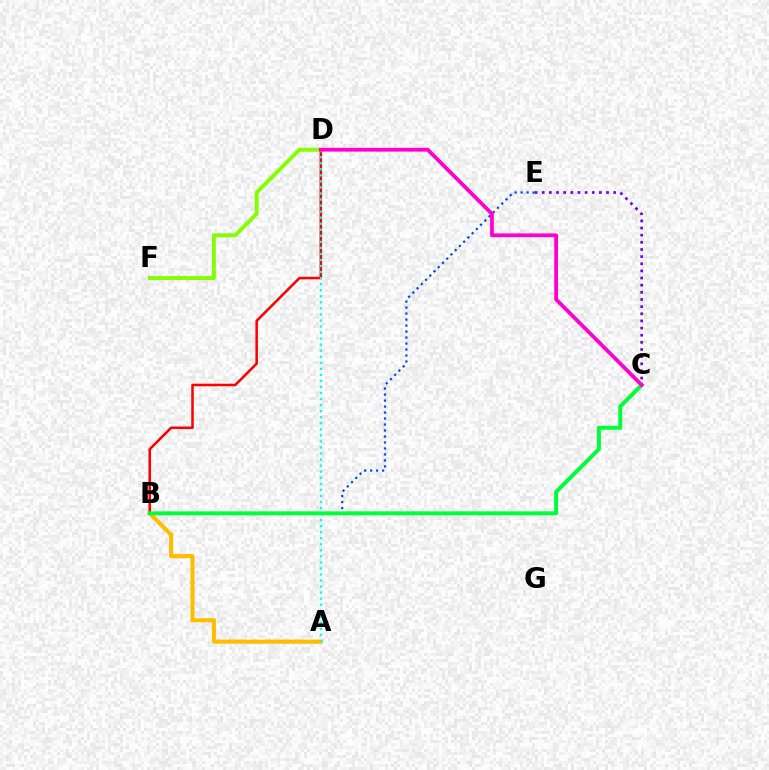{('A', 'B'): [{'color': '#ffbd00', 'line_style': 'solid', 'thickness': 2.94}], ('B', 'D'): [{'color': '#ff0000', 'line_style': 'solid', 'thickness': 1.82}], ('A', 'D'): [{'color': '#00fff6', 'line_style': 'dotted', 'thickness': 1.64}], ('B', 'E'): [{'color': '#004bff', 'line_style': 'dotted', 'thickness': 1.63}], ('B', 'C'): [{'color': '#00ff39', 'line_style': 'solid', 'thickness': 2.85}], ('C', 'E'): [{'color': '#7200ff', 'line_style': 'dotted', 'thickness': 1.94}], ('D', 'F'): [{'color': '#84ff00', 'line_style': 'solid', 'thickness': 2.81}], ('C', 'D'): [{'color': '#ff00cf', 'line_style': 'solid', 'thickness': 2.72}]}